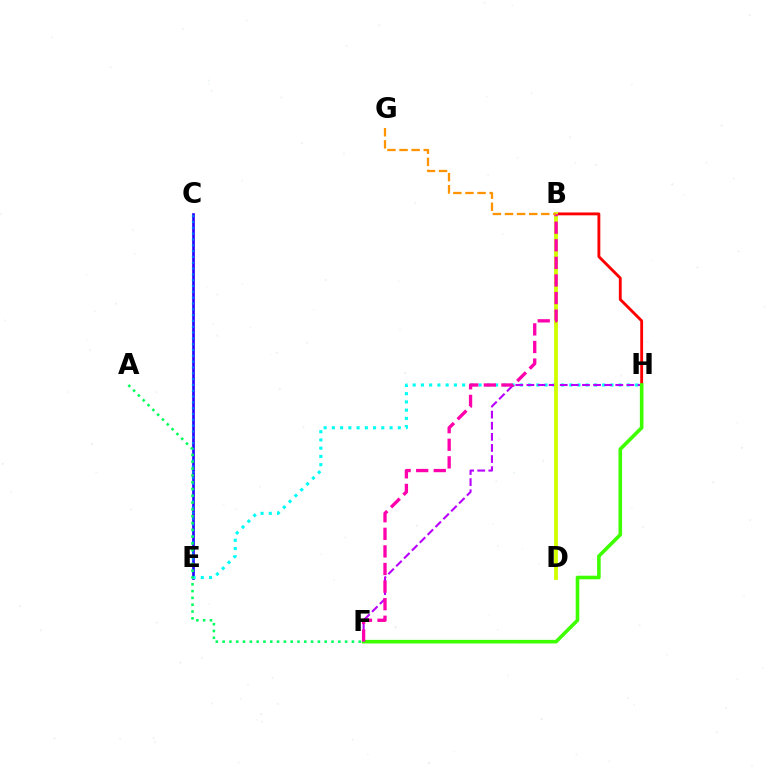{('C', 'E'): [{'color': '#2500ff', 'line_style': 'solid', 'thickness': 1.91}, {'color': '#0074ff', 'line_style': 'dotted', 'thickness': 1.58}], ('E', 'H'): [{'color': '#00fff6', 'line_style': 'dotted', 'thickness': 2.24}], ('F', 'H'): [{'color': '#b900ff', 'line_style': 'dashed', 'thickness': 1.51}, {'color': '#3dff00', 'line_style': 'solid', 'thickness': 2.58}], ('B', 'H'): [{'color': '#ff0000', 'line_style': 'solid', 'thickness': 2.05}], ('A', 'F'): [{'color': '#00ff5c', 'line_style': 'dotted', 'thickness': 1.85}], ('B', 'D'): [{'color': '#d1ff00', 'line_style': 'solid', 'thickness': 2.77}], ('B', 'F'): [{'color': '#ff00ac', 'line_style': 'dashed', 'thickness': 2.39}], ('B', 'G'): [{'color': '#ff9400', 'line_style': 'dashed', 'thickness': 1.64}]}